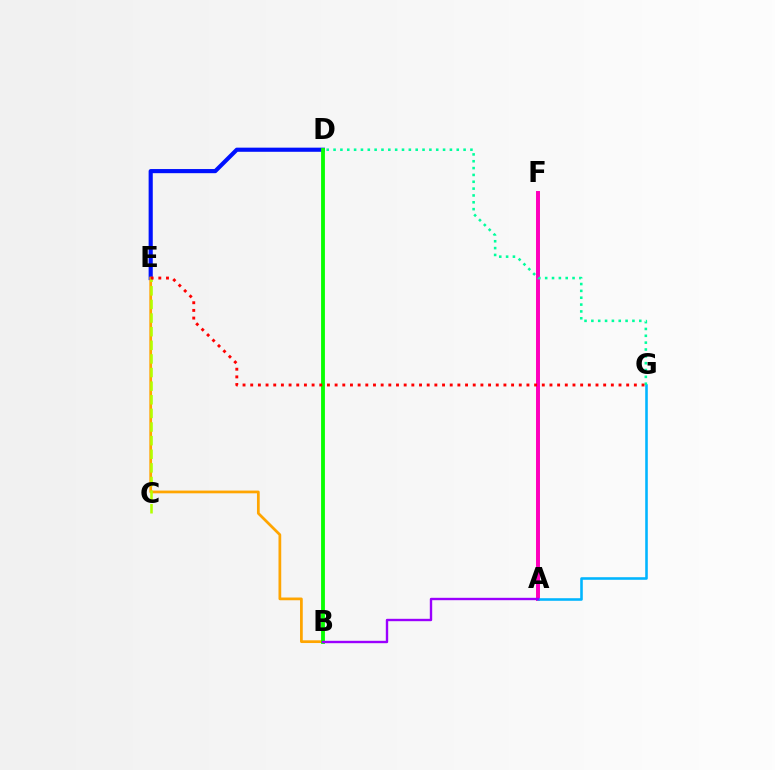{('D', 'E'): [{'color': '#0010ff', 'line_style': 'solid', 'thickness': 2.98}], ('A', 'F'): [{'color': '#ff00bd', 'line_style': 'solid', 'thickness': 2.85}], ('A', 'G'): [{'color': '#00b5ff', 'line_style': 'solid', 'thickness': 1.86}], ('B', 'E'): [{'color': '#ffa500', 'line_style': 'solid', 'thickness': 1.97}], ('C', 'E'): [{'color': '#b3ff00', 'line_style': 'dashed', 'thickness': 1.85}], ('B', 'D'): [{'color': '#08ff00', 'line_style': 'solid', 'thickness': 2.76}], ('D', 'G'): [{'color': '#00ff9d', 'line_style': 'dotted', 'thickness': 1.86}], ('A', 'B'): [{'color': '#9b00ff', 'line_style': 'solid', 'thickness': 1.72}], ('E', 'G'): [{'color': '#ff0000', 'line_style': 'dotted', 'thickness': 2.08}]}